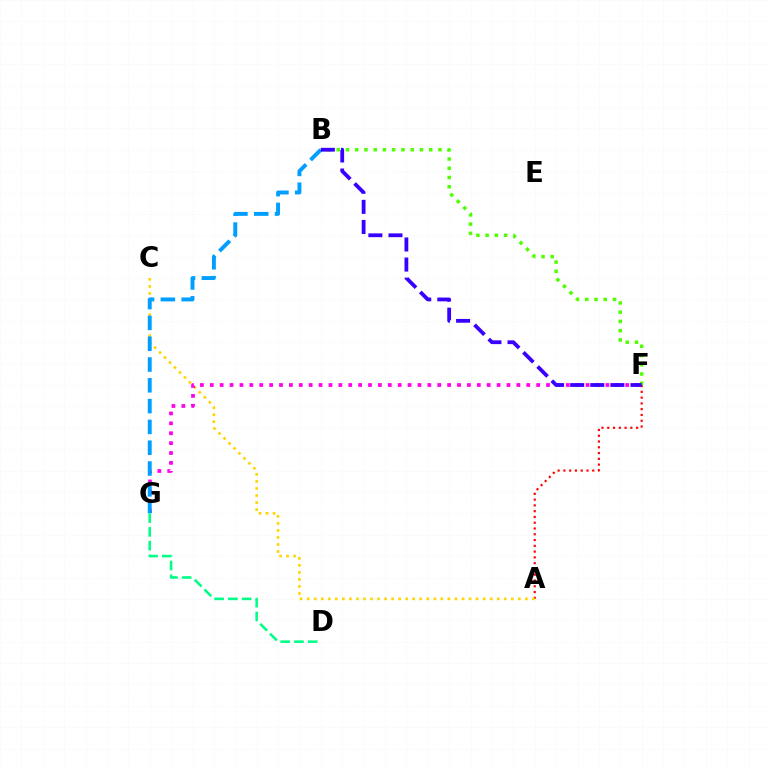{('A', 'F'): [{'color': '#ff0000', 'line_style': 'dotted', 'thickness': 1.57}], ('A', 'C'): [{'color': '#ffd500', 'line_style': 'dotted', 'thickness': 1.91}], ('F', 'G'): [{'color': '#ff00ed', 'line_style': 'dotted', 'thickness': 2.69}], ('B', 'F'): [{'color': '#4fff00', 'line_style': 'dotted', 'thickness': 2.51}, {'color': '#3700ff', 'line_style': 'dashed', 'thickness': 2.73}], ('B', 'G'): [{'color': '#009eff', 'line_style': 'dashed', 'thickness': 2.83}], ('D', 'G'): [{'color': '#00ff86', 'line_style': 'dashed', 'thickness': 1.87}]}